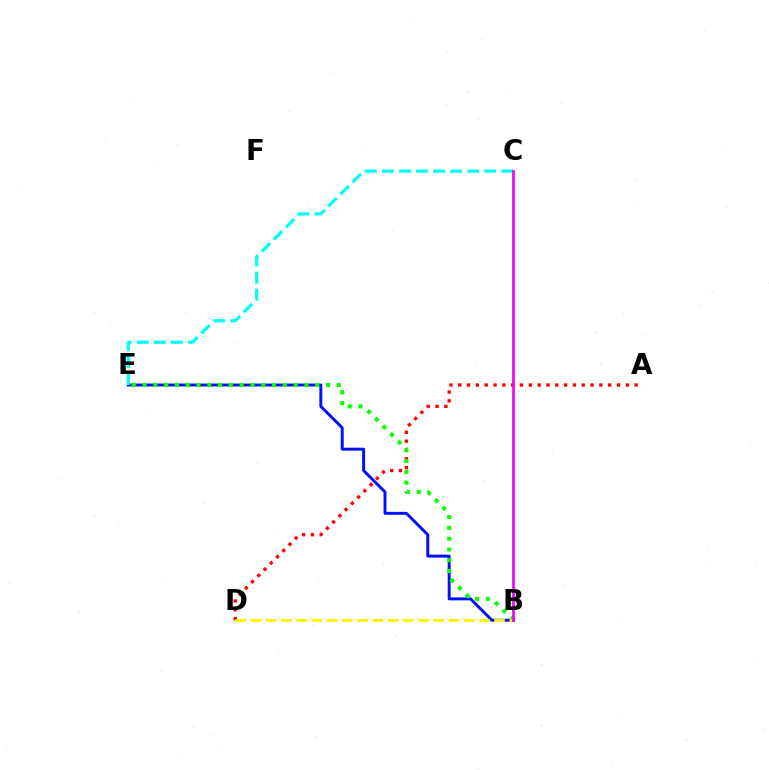{('B', 'E'): [{'color': '#0010ff', 'line_style': 'solid', 'thickness': 2.12}, {'color': '#08ff00', 'line_style': 'dotted', 'thickness': 2.93}], ('A', 'D'): [{'color': '#ff0000', 'line_style': 'dotted', 'thickness': 2.4}], ('C', 'E'): [{'color': '#00fff6', 'line_style': 'dashed', 'thickness': 2.32}], ('B', 'D'): [{'color': '#fcf500', 'line_style': 'dashed', 'thickness': 2.07}], ('B', 'C'): [{'color': '#ee00ff', 'line_style': 'solid', 'thickness': 1.97}]}